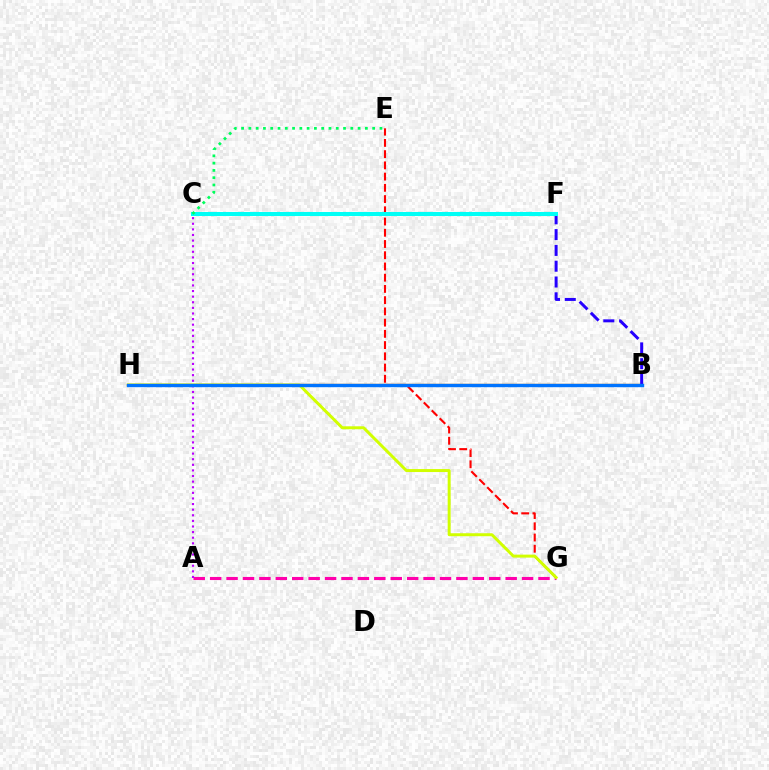{('B', 'H'): [{'color': '#ff9400', 'line_style': 'solid', 'thickness': 1.7}, {'color': '#0074ff', 'line_style': 'solid', 'thickness': 2.44}], ('E', 'G'): [{'color': '#ff0000', 'line_style': 'dashed', 'thickness': 1.53}], ('A', 'G'): [{'color': '#ff00ac', 'line_style': 'dashed', 'thickness': 2.23}], ('A', 'C'): [{'color': '#b900ff', 'line_style': 'dotted', 'thickness': 1.52}], ('B', 'F'): [{'color': '#2500ff', 'line_style': 'dashed', 'thickness': 2.15}], ('C', 'F'): [{'color': '#3dff00', 'line_style': 'dashed', 'thickness': 2.17}, {'color': '#00fff6', 'line_style': 'solid', 'thickness': 2.9}], ('G', 'H'): [{'color': '#d1ff00', 'line_style': 'solid', 'thickness': 2.14}], ('C', 'E'): [{'color': '#00ff5c', 'line_style': 'dotted', 'thickness': 1.98}]}